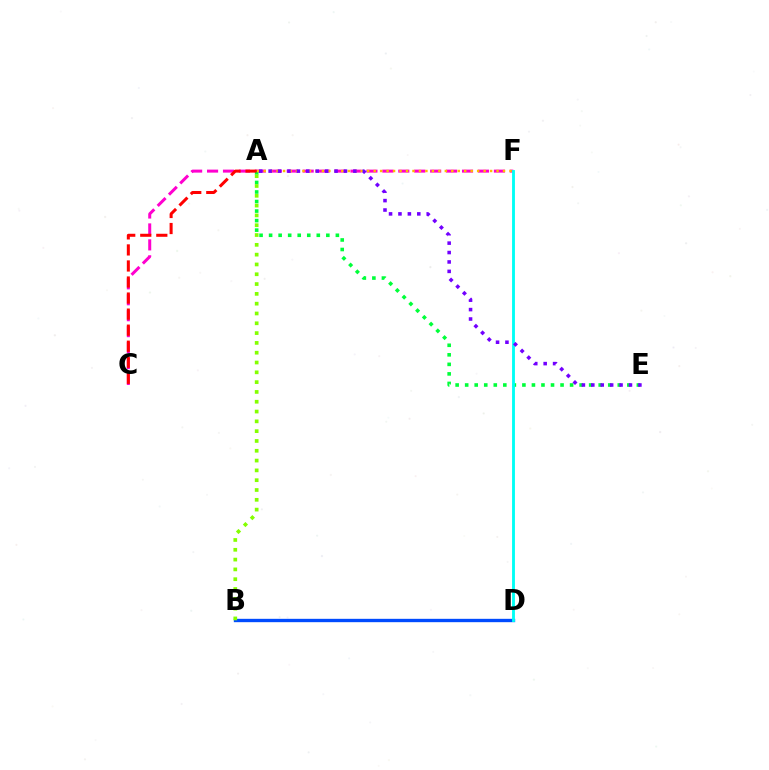{('C', 'F'): [{'color': '#ff00cf', 'line_style': 'dashed', 'thickness': 2.16}], ('A', 'E'): [{'color': '#00ff39', 'line_style': 'dotted', 'thickness': 2.59}, {'color': '#7200ff', 'line_style': 'dotted', 'thickness': 2.56}], ('B', 'D'): [{'color': '#004bff', 'line_style': 'solid', 'thickness': 2.42}], ('A', 'C'): [{'color': '#ff0000', 'line_style': 'dashed', 'thickness': 2.18}], ('D', 'F'): [{'color': '#00fff6', 'line_style': 'solid', 'thickness': 2.06}], ('A', 'F'): [{'color': '#ffbd00', 'line_style': 'dotted', 'thickness': 1.76}], ('A', 'B'): [{'color': '#84ff00', 'line_style': 'dotted', 'thickness': 2.66}]}